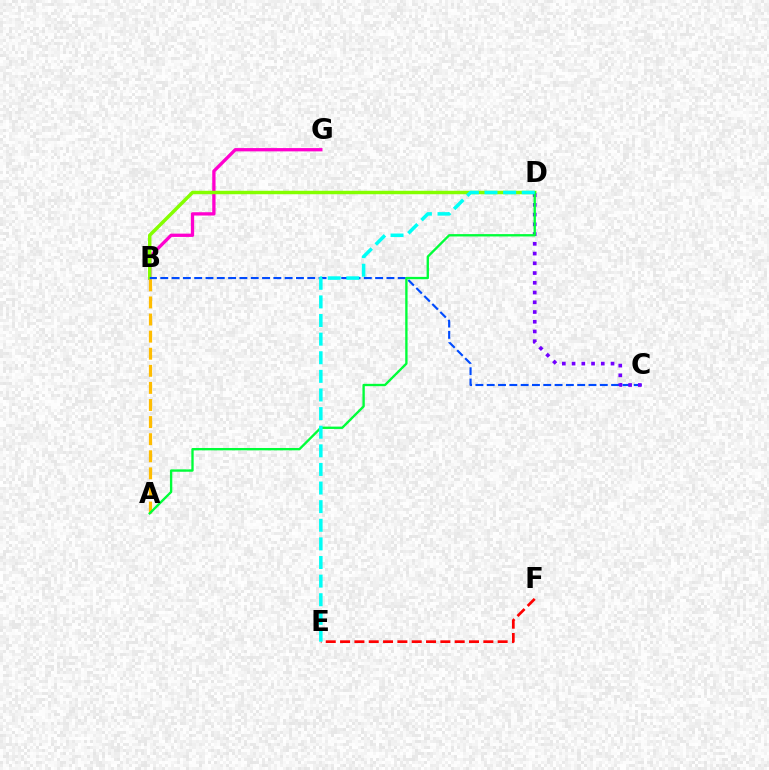{('B', 'G'): [{'color': '#ff00cf', 'line_style': 'solid', 'thickness': 2.38}], ('B', 'D'): [{'color': '#84ff00', 'line_style': 'solid', 'thickness': 2.49}], ('E', 'F'): [{'color': '#ff0000', 'line_style': 'dashed', 'thickness': 1.95}], ('A', 'B'): [{'color': '#ffbd00', 'line_style': 'dashed', 'thickness': 2.32}], ('B', 'C'): [{'color': '#004bff', 'line_style': 'dashed', 'thickness': 1.54}], ('C', 'D'): [{'color': '#7200ff', 'line_style': 'dotted', 'thickness': 2.65}], ('A', 'D'): [{'color': '#00ff39', 'line_style': 'solid', 'thickness': 1.69}], ('D', 'E'): [{'color': '#00fff6', 'line_style': 'dashed', 'thickness': 2.53}]}